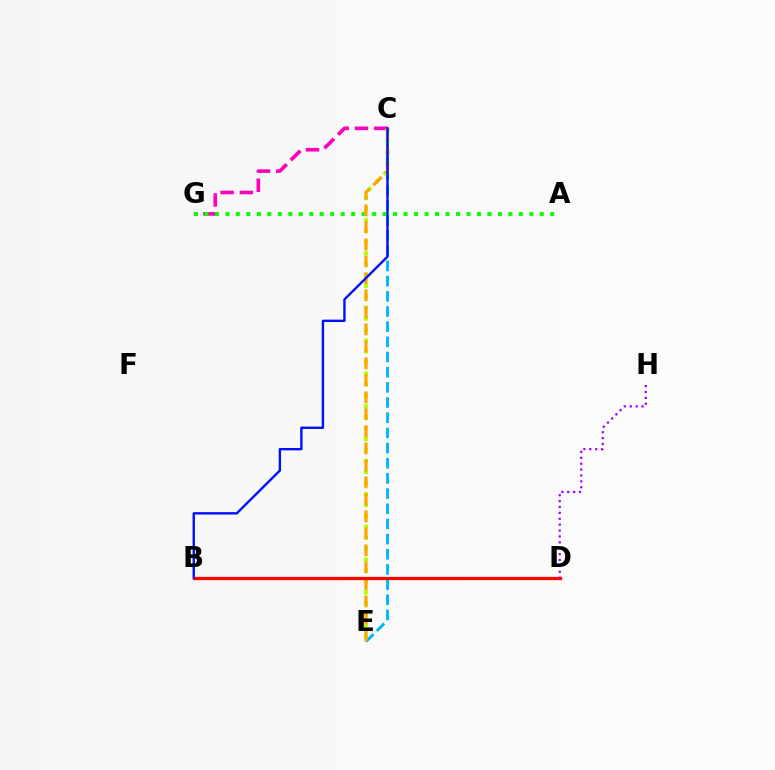{('C', 'G'): [{'color': '#ff00bd', 'line_style': 'dashed', 'thickness': 2.62}], ('A', 'G'): [{'color': '#08ff00', 'line_style': 'dotted', 'thickness': 2.85}], ('C', 'E'): [{'color': '#00b5ff', 'line_style': 'dashed', 'thickness': 2.06}, {'color': '#b3ff00', 'line_style': 'dotted', 'thickness': 2.98}, {'color': '#ffa500', 'line_style': 'dashed', 'thickness': 2.31}], ('B', 'D'): [{'color': '#00ff9d', 'line_style': 'dashed', 'thickness': 1.94}, {'color': '#ff0000', 'line_style': 'solid', 'thickness': 2.35}], ('B', 'C'): [{'color': '#0010ff', 'line_style': 'solid', 'thickness': 1.72}], ('D', 'H'): [{'color': '#9b00ff', 'line_style': 'dotted', 'thickness': 1.6}]}